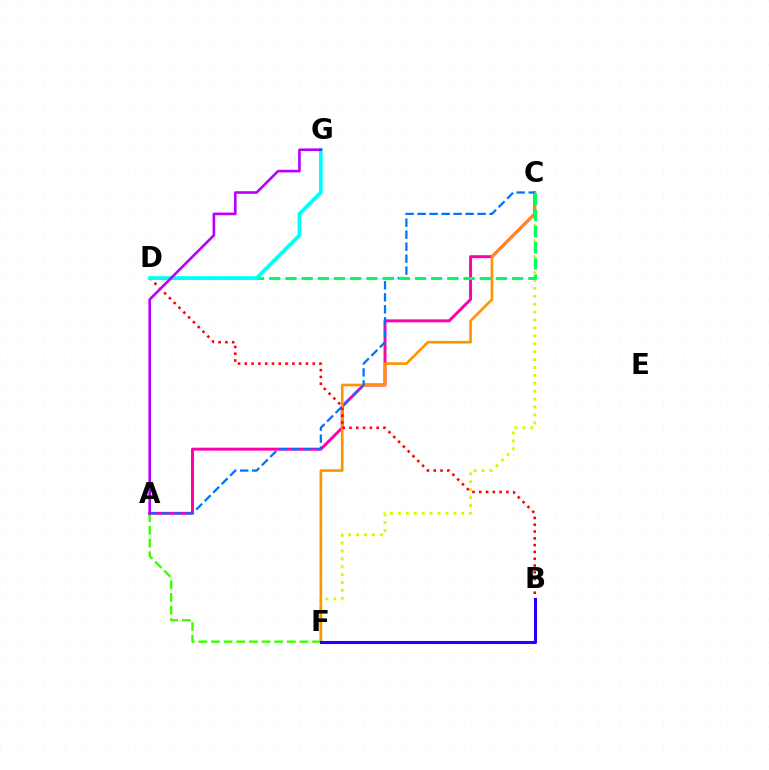{('C', 'F'): [{'color': '#d1ff00', 'line_style': 'dotted', 'thickness': 2.15}, {'color': '#ff9400', 'line_style': 'solid', 'thickness': 1.9}], ('A', 'C'): [{'color': '#ff00ac', 'line_style': 'solid', 'thickness': 2.13}, {'color': '#0074ff', 'line_style': 'dashed', 'thickness': 1.63}], ('B', 'D'): [{'color': '#ff0000', 'line_style': 'dotted', 'thickness': 1.85}], ('C', 'D'): [{'color': '#00ff5c', 'line_style': 'dashed', 'thickness': 2.2}], ('A', 'F'): [{'color': '#3dff00', 'line_style': 'dashed', 'thickness': 1.72}], ('B', 'F'): [{'color': '#2500ff', 'line_style': 'solid', 'thickness': 2.21}], ('D', 'G'): [{'color': '#00fff6', 'line_style': 'solid', 'thickness': 2.69}], ('A', 'G'): [{'color': '#b900ff', 'line_style': 'solid', 'thickness': 1.89}]}